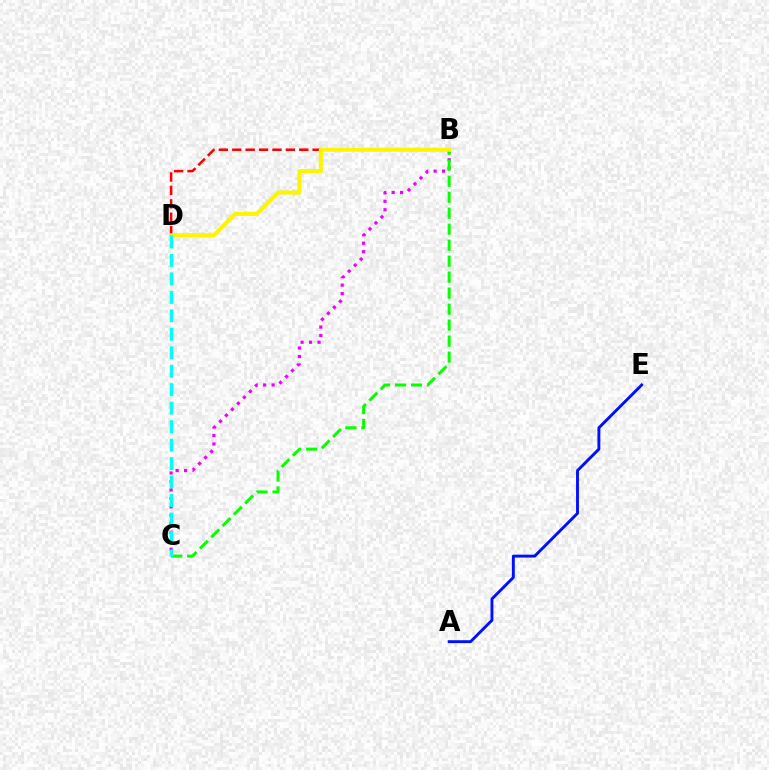{('A', 'E'): [{'color': '#0010ff', 'line_style': 'solid', 'thickness': 2.09}], ('B', 'D'): [{'color': '#ff0000', 'line_style': 'dashed', 'thickness': 1.82}, {'color': '#fcf500', 'line_style': 'solid', 'thickness': 2.92}], ('B', 'C'): [{'color': '#ee00ff', 'line_style': 'dotted', 'thickness': 2.3}, {'color': '#08ff00', 'line_style': 'dashed', 'thickness': 2.17}], ('C', 'D'): [{'color': '#00fff6', 'line_style': 'dashed', 'thickness': 2.51}]}